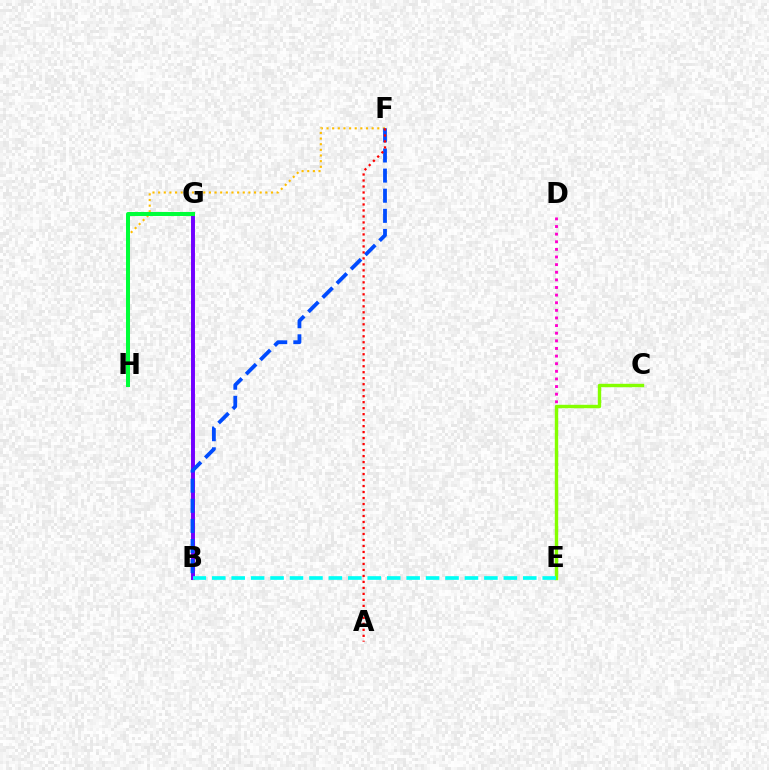{('D', 'E'): [{'color': '#ff00cf', 'line_style': 'dotted', 'thickness': 2.07}], ('B', 'G'): [{'color': '#7200ff', 'line_style': 'solid', 'thickness': 2.84}], ('F', 'H'): [{'color': '#ffbd00', 'line_style': 'dotted', 'thickness': 1.53}], ('C', 'E'): [{'color': '#84ff00', 'line_style': 'solid', 'thickness': 2.45}], ('B', 'F'): [{'color': '#004bff', 'line_style': 'dashed', 'thickness': 2.73}], ('G', 'H'): [{'color': '#00ff39', 'line_style': 'solid', 'thickness': 2.89}], ('A', 'F'): [{'color': '#ff0000', 'line_style': 'dotted', 'thickness': 1.63}], ('B', 'E'): [{'color': '#00fff6', 'line_style': 'dashed', 'thickness': 2.64}]}